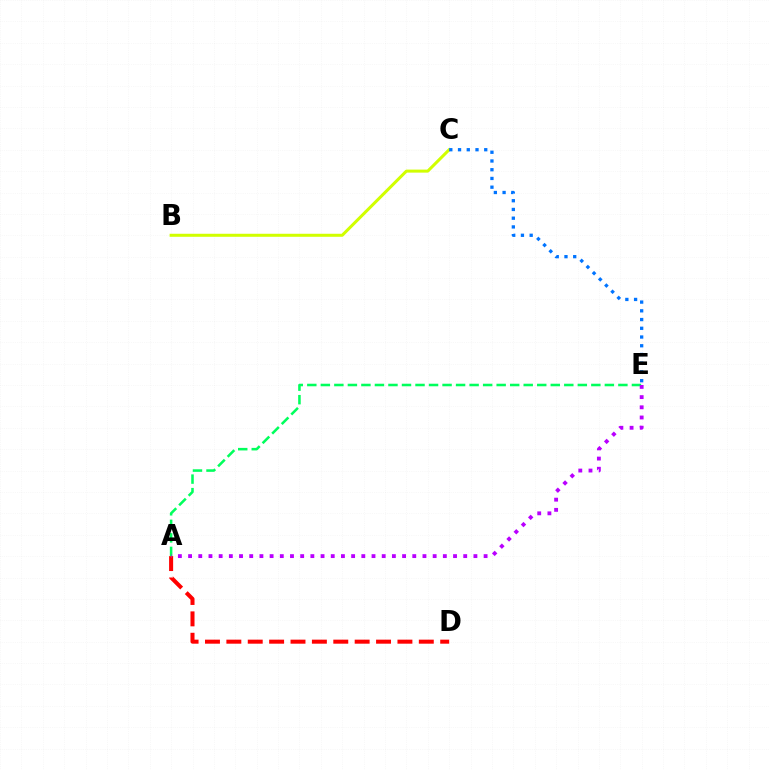{('A', 'D'): [{'color': '#ff0000', 'line_style': 'dashed', 'thickness': 2.9}], ('B', 'C'): [{'color': '#d1ff00', 'line_style': 'solid', 'thickness': 2.18}], ('A', 'E'): [{'color': '#00ff5c', 'line_style': 'dashed', 'thickness': 1.84}, {'color': '#b900ff', 'line_style': 'dotted', 'thickness': 2.77}], ('C', 'E'): [{'color': '#0074ff', 'line_style': 'dotted', 'thickness': 2.37}]}